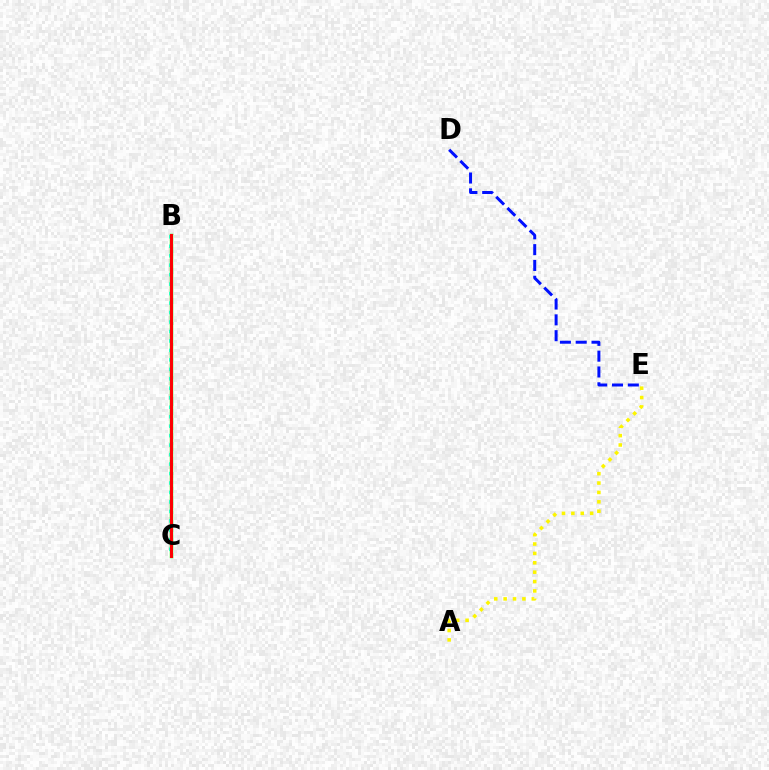{('D', 'E'): [{'color': '#0010ff', 'line_style': 'dashed', 'thickness': 2.15}], ('B', 'C'): [{'color': '#00fff6', 'line_style': 'dotted', 'thickness': 2.57}, {'color': '#08ff00', 'line_style': 'solid', 'thickness': 2.46}, {'color': '#ee00ff', 'line_style': 'solid', 'thickness': 1.8}, {'color': '#ff0000', 'line_style': 'solid', 'thickness': 2.11}], ('A', 'E'): [{'color': '#fcf500', 'line_style': 'dotted', 'thickness': 2.55}]}